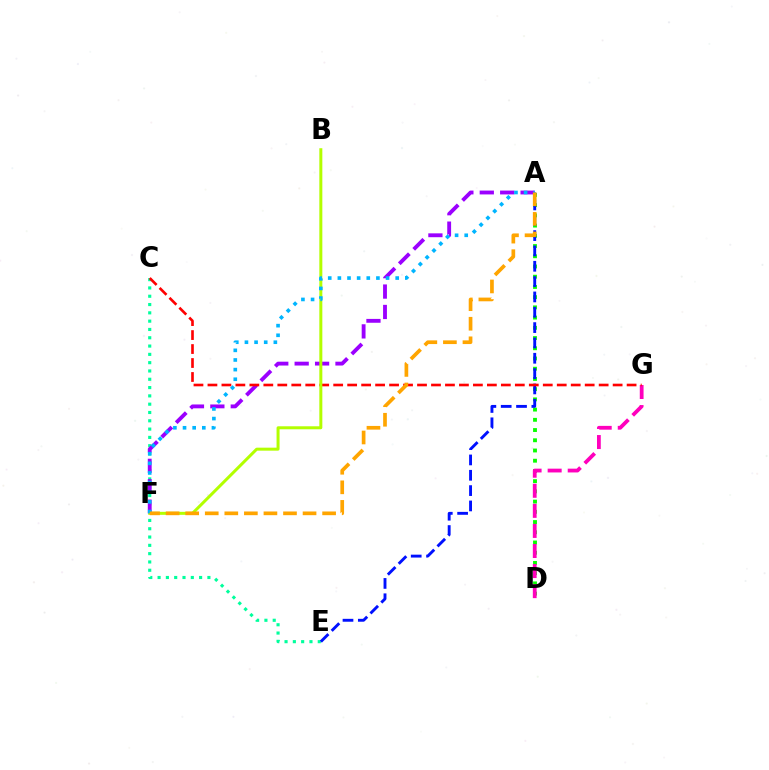{('A', 'D'): [{'color': '#08ff00', 'line_style': 'dotted', 'thickness': 2.78}], ('C', 'E'): [{'color': '#00ff9d', 'line_style': 'dotted', 'thickness': 2.26}], ('A', 'F'): [{'color': '#9b00ff', 'line_style': 'dashed', 'thickness': 2.77}, {'color': '#00b5ff', 'line_style': 'dotted', 'thickness': 2.62}, {'color': '#ffa500', 'line_style': 'dashed', 'thickness': 2.66}], ('D', 'G'): [{'color': '#ff00bd', 'line_style': 'dashed', 'thickness': 2.73}], ('A', 'E'): [{'color': '#0010ff', 'line_style': 'dashed', 'thickness': 2.08}], ('C', 'G'): [{'color': '#ff0000', 'line_style': 'dashed', 'thickness': 1.9}], ('B', 'F'): [{'color': '#b3ff00', 'line_style': 'solid', 'thickness': 2.16}]}